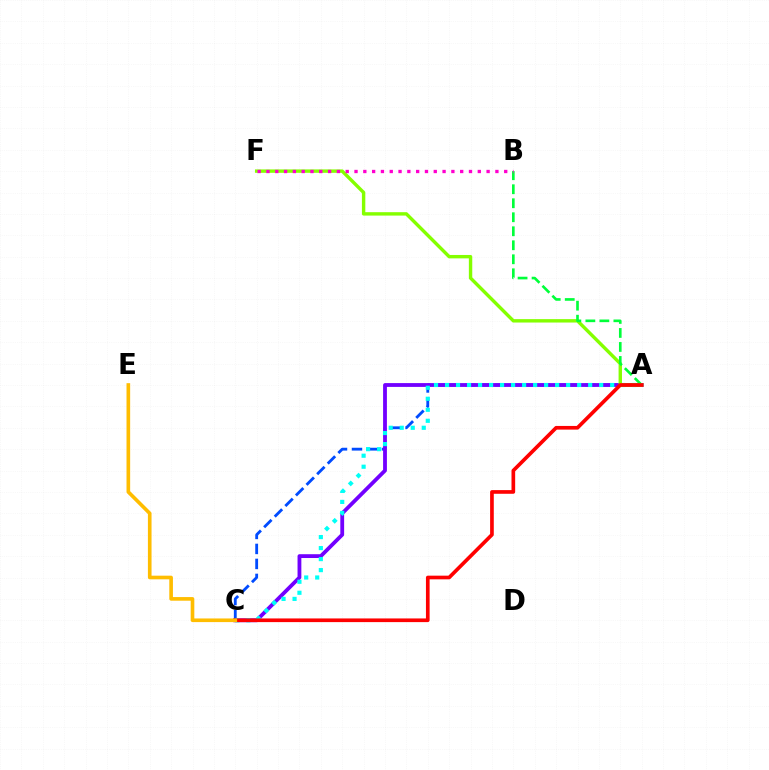{('A', 'C'): [{'color': '#004bff', 'line_style': 'dashed', 'thickness': 2.04}, {'color': '#7200ff', 'line_style': 'solid', 'thickness': 2.74}, {'color': '#00fff6', 'line_style': 'dotted', 'thickness': 2.99}, {'color': '#ff0000', 'line_style': 'solid', 'thickness': 2.64}], ('A', 'F'): [{'color': '#84ff00', 'line_style': 'solid', 'thickness': 2.45}], ('A', 'B'): [{'color': '#00ff39', 'line_style': 'dashed', 'thickness': 1.9}], ('B', 'F'): [{'color': '#ff00cf', 'line_style': 'dotted', 'thickness': 2.39}], ('C', 'E'): [{'color': '#ffbd00', 'line_style': 'solid', 'thickness': 2.62}]}